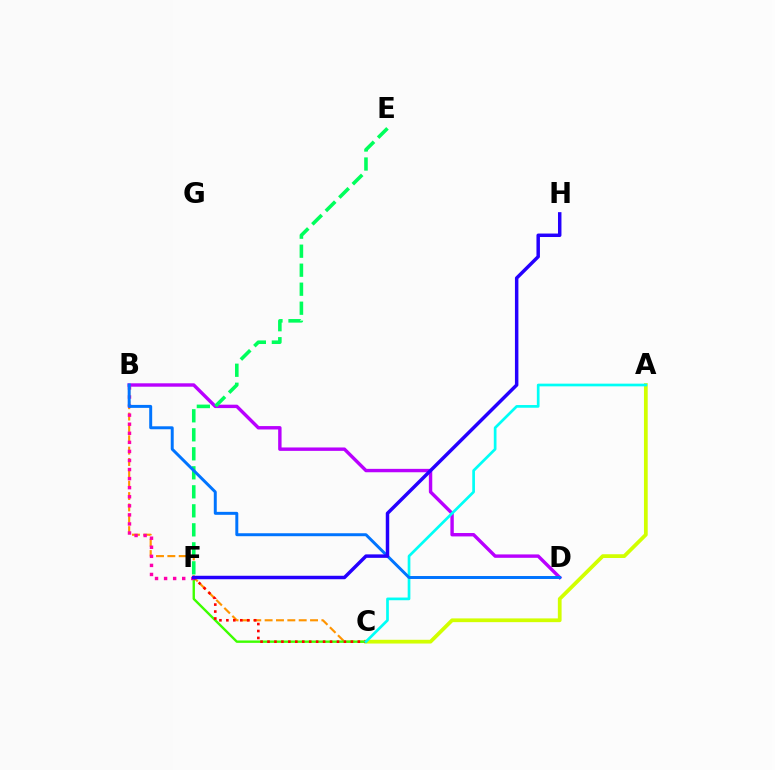{('A', 'C'): [{'color': '#d1ff00', 'line_style': 'solid', 'thickness': 2.7}, {'color': '#00fff6', 'line_style': 'solid', 'thickness': 1.94}], ('B', 'C'): [{'color': '#ff9400', 'line_style': 'dashed', 'thickness': 1.54}], ('B', 'D'): [{'color': '#b900ff', 'line_style': 'solid', 'thickness': 2.45}, {'color': '#0074ff', 'line_style': 'solid', 'thickness': 2.13}], ('C', 'F'): [{'color': '#3dff00', 'line_style': 'solid', 'thickness': 1.72}, {'color': '#ff0000', 'line_style': 'dotted', 'thickness': 1.89}], ('E', 'F'): [{'color': '#00ff5c', 'line_style': 'dashed', 'thickness': 2.58}], ('B', 'F'): [{'color': '#ff00ac', 'line_style': 'dotted', 'thickness': 2.46}], ('F', 'H'): [{'color': '#2500ff', 'line_style': 'solid', 'thickness': 2.5}]}